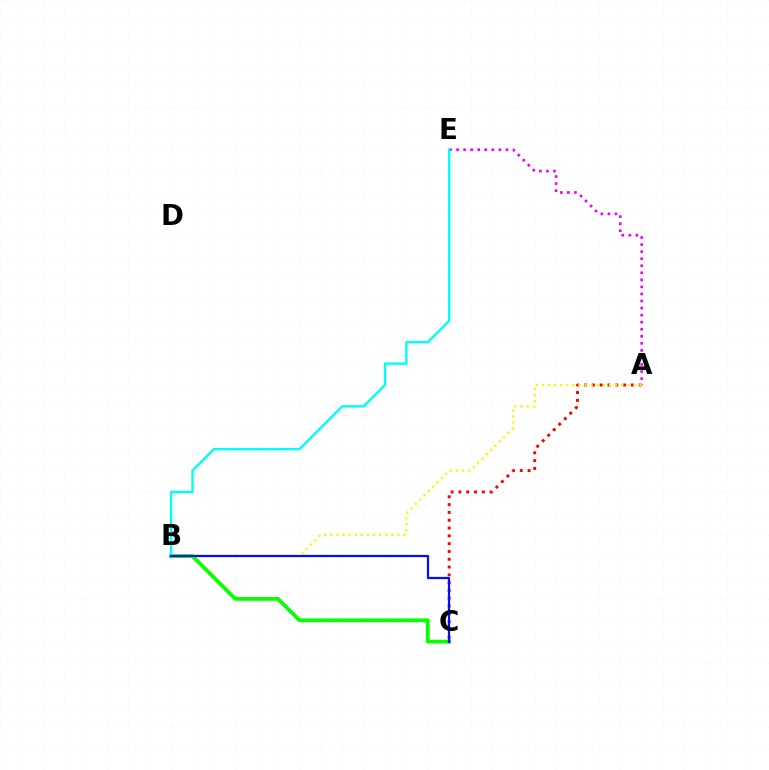{('A', 'C'): [{'color': '#ff0000', 'line_style': 'dotted', 'thickness': 2.12}], ('B', 'C'): [{'color': '#08ff00', 'line_style': 'solid', 'thickness': 2.72}, {'color': '#0010ff', 'line_style': 'solid', 'thickness': 1.62}], ('A', 'E'): [{'color': '#ee00ff', 'line_style': 'dotted', 'thickness': 1.92}], ('A', 'B'): [{'color': '#fcf500', 'line_style': 'dotted', 'thickness': 1.66}], ('B', 'E'): [{'color': '#00fff6', 'line_style': 'solid', 'thickness': 1.72}]}